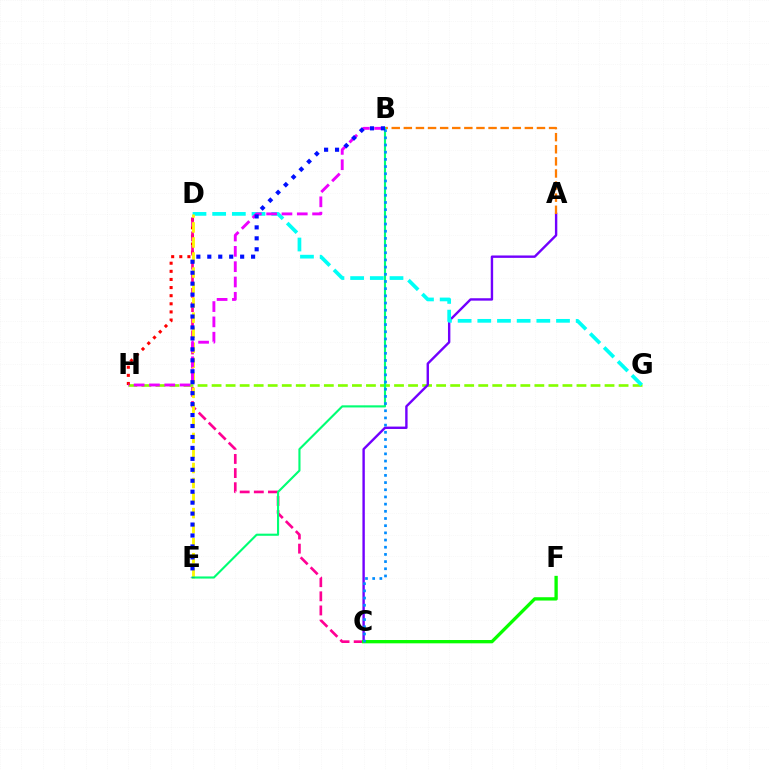{('G', 'H'): [{'color': '#84ff00', 'line_style': 'dashed', 'thickness': 1.91}], ('A', 'C'): [{'color': '#7200ff', 'line_style': 'solid', 'thickness': 1.73}], ('D', 'H'): [{'color': '#ff0000', 'line_style': 'dotted', 'thickness': 2.21}], ('D', 'G'): [{'color': '#00fff6', 'line_style': 'dashed', 'thickness': 2.67}], ('C', 'D'): [{'color': '#ff0094', 'line_style': 'dashed', 'thickness': 1.92}], ('A', 'B'): [{'color': '#ff7c00', 'line_style': 'dashed', 'thickness': 1.64}], ('C', 'F'): [{'color': '#08ff00', 'line_style': 'solid', 'thickness': 2.39}], ('D', 'E'): [{'color': '#fcf500', 'line_style': 'dashed', 'thickness': 2.04}], ('B', 'H'): [{'color': '#ee00ff', 'line_style': 'dashed', 'thickness': 2.08}], ('B', 'E'): [{'color': '#00ff74', 'line_style': 'solid', 'thickness': 1.53}, {'color': '#0010ff', 'line_style': 'dotted', 'thickness': 2.98}], ('B', 'C'): [{'color': '#008cff', 'line_style': 'dotted', 'thickness': 1.95}]}